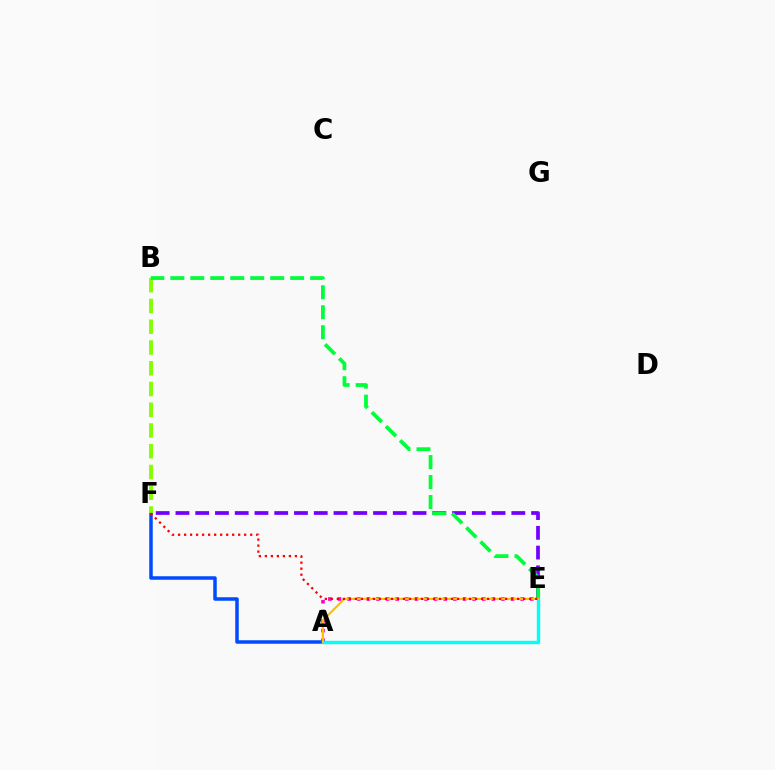{('A', 'E'): [{'color': '#ff00cf', 'line_style': 'dotted', 'thickness': 2.61}, {'color': '#00fff6', 'line_style': 'solid', 'thickness': 2.45}, {'color': '#ffbd00', 'line_style': 'solid', 'thickness': 1.51}], ('A', 'F'): [{'color': '#004bff', 'line_style': 'solid', 'thickness': 2.52}], ('E', 'F'): [{'color': '#7200ff', 'line_style': 'dashed', 'thickness': 2.68}, {'color': '#ff0000', 'line_style': 'dotted', 'thickness': 1.63}], ('B', 'F'): [{'color': '#84ff00', 'line_style': 'dashed', 'thickness': 2.82}], ('B', 'E'): [{'color': '#00ff39', 'line_style': 'dashed', 'thickness': 2.71}]}